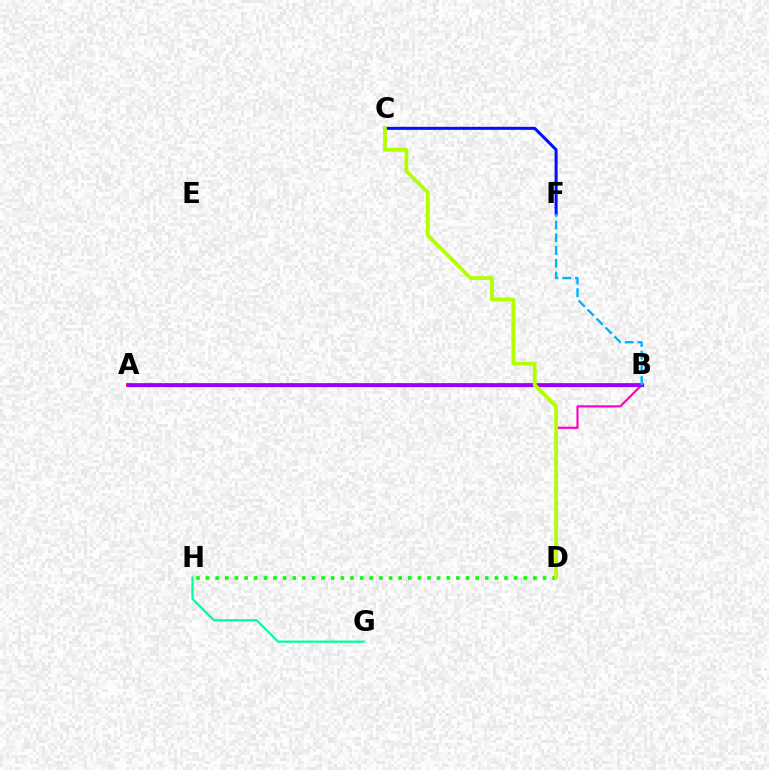{('A', 'B'): [{'color': '#ffa500', 'line_style': 'dotted', 'thickness': 2.1}, {'color': '#ff0000', 'line_style': 'solid', 'thickness': 2.66}, {'color': '#9b00ff', 'line_style': 'solid', 'thickness': 2.31}], ('B', 'D'): [{'color': '#ff00bd', 'line_style': 'solid', 'thickness': 1.57}], ('C', 'F'): [{'color': '#0010ff', 'line_style': 'solid', 'thickness': 2.18}], ('D', 'H'): [{'color': '#08ff00', 'line_style': 'dotted', 'thickness': 2.62}], ('G', 'H'): [{'color': '#00ff9d', 'line_style': 'solid', 'thickness': 1.62}], ('B', 'F'): [{'color': '#00b5ff', 'line_style': 'dashed', 'thickness': 1.73}], ('C', 'D'): [{'color': '#b3ff00', 'line_style': 'solid', 'thickness': 2.72}]}